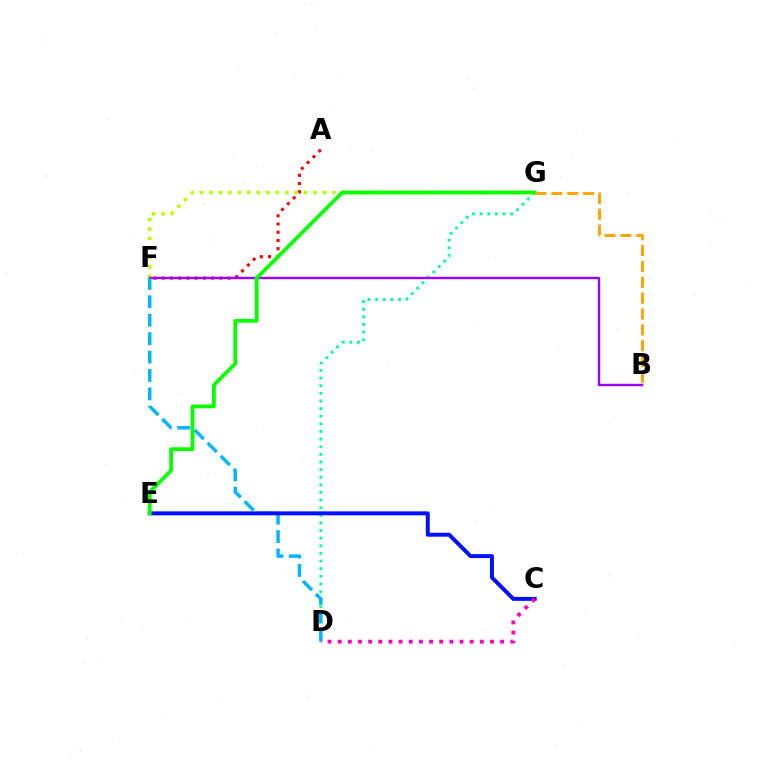{('F', 'G'): [{'color': '#b3ff00', 'line_style': 'dotted', 'thickness': 2.57}], ('D', 'G'): [{'color': '#00ff9d', 'line_style': 'dotted', 'thickness': 2.07}], ('A', 'F'): [{'color': '#ff0000', 'line_style': 'dotted', 'thickness': 2.23}], ('B', 'F'): [{'color': '#9b00ff', 'line_style': 'solid', 'thickness': 1.73}], ('D', 'F'): [{'color': '#00b5ff', 'line_style': 'dashed', 'thickness': 2.5}], ('C', 'E'): [{'color': '#0010ff', 'line_style': 'solid', 'thickness': 2.84}], ('E', 'G'): [{'color': '#08ff00', 'line_style': 'solid', 'thickness': 2.73}], ('C', 'D'): [{'color': '#ff00bd', 'line_style': 'dotted', 'thickness': 2.76}], ('B', 'G'): [{'color': '#ffa500', 'line_style': 'dashed', 'thickness': 2.15}]}